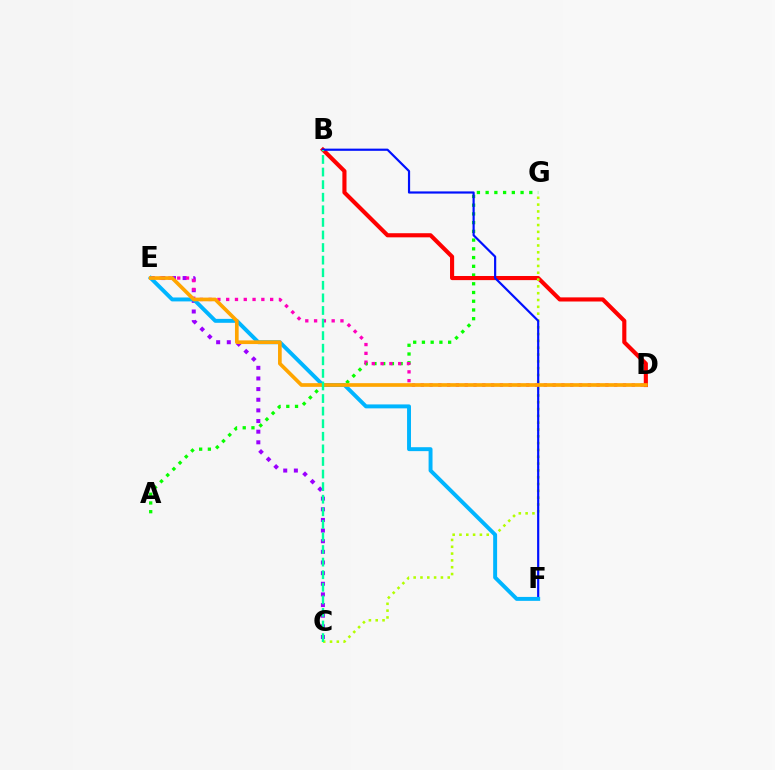{('A', 'G'): [{'color': '#08ff00', 'line_style': 'dotted', 'thickness': 2.37}], ('B', 'D'): [{'color': '#ff0000', 'line_style': 'solid', 'thickness': 2.97}], ('C', 'G'): [{'color': '#b3ff00', 'line_style': 'dotted', 'thickness': 1.85}], ('C', 'E'): [{'color': '#9b00ff', 'line_style': 'dotted', 'thickness': 2.89}], ('B', 'F'): [{'color': '#0010ff', 'line_style': 'solid', 'thickness': 1.57}], ('D', 'E'): [{'color': '#ff00bd', 'line_style': 'dotted', 'thickness': 2.39}, {'color': '#ffa500', 'line_style': 'solid', 'thickness': 2.65}], ('E', 'F'): [{'color': '#00b5ff', 'line_style': 'solid', 'thickness': 2.83}], ('B', 'C'): [{'color': '#00ff9d', 'line_style': 'dashed', 'thickness': 1.71}]}